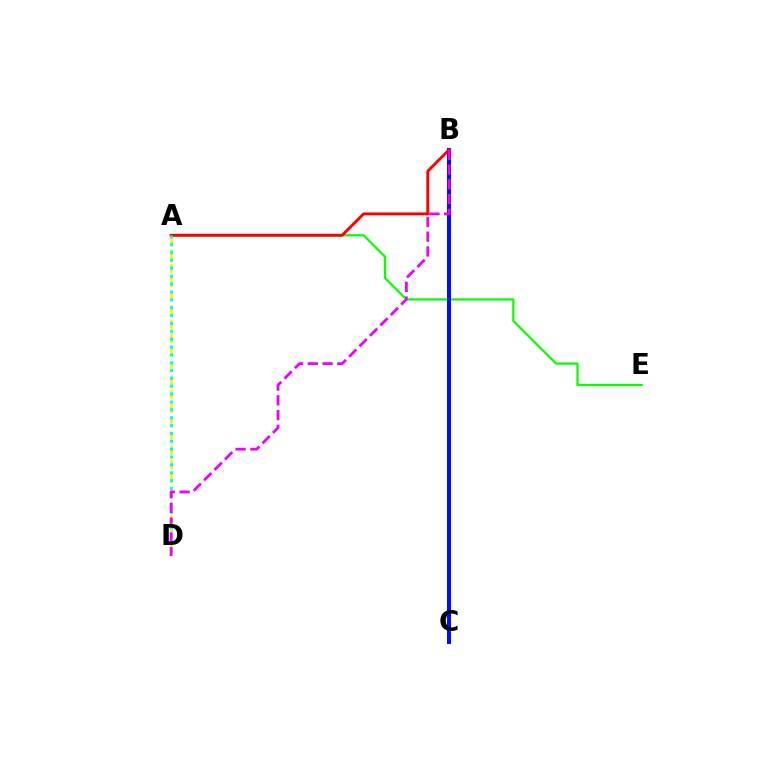{('A', 'D'): [{'color': '#fcf500', 'line_style': 'dashed', 'thickness': 1.9}, {'color': '#00fff6', 'line_style': 'dotted', 'thickness': 2.14}], ('A', 'E'): [{'color': '#08ff00', 'line_style': 'solid', 'thickness': 1.61}], ('B', 'C'): [{'color': '#0010ff', 'line_style': 'solid', 'thickness': 2.91}], ('A', 'B'): [{'color': '#ff0000', 'line_style': 'solid', 'thickness': 2.09}], ('B', 'D'): [{'color': '#ee00ff', 'line_style': 'dashed', 'thickness': 2.0}]}